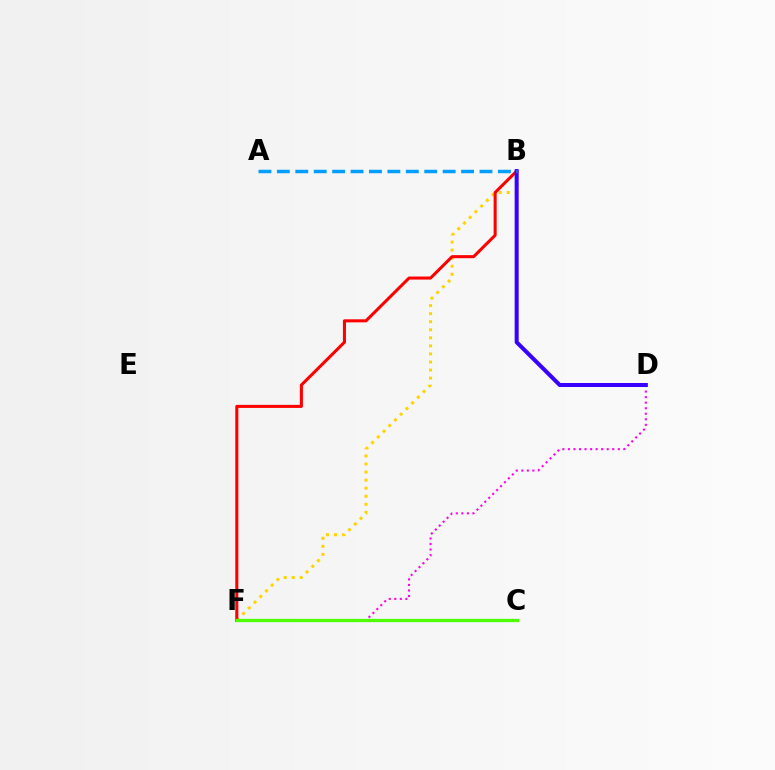{('B', 'F'): [{'color': '#ffd500', 'line_style': 'dotted', 'thickness': 2.19}, {'color': '#ff0000', 'line_style': 'solid', 'thickness': 2.2}], ('D', 'F'): [{'color': '#ff00ed', 'line_style': 'dotted', 'thickness': 1.51}], ('C', 'F'): [{'color': '#00ff86', 'line_style': 'solid', 'thickness': 2.22}, {'color': '#4fff00', 'line_style': 'solid', 'thickness': 2.31}], ('B', 'D'): [{'color': '#3700ff', 'line_style': 'solid', 'thickness': 2.89}], ('A', 'B'): [{'color': '#009eff', 'line_style': 'dashed', 'thickness': 2.5}]}